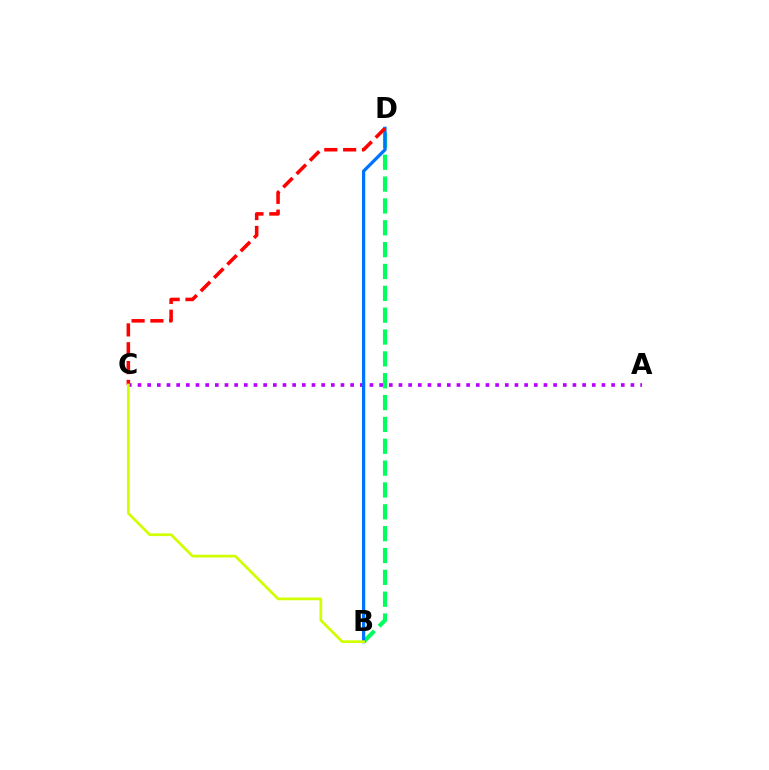{('B', 'D'): [{'color': '#00ff5c', 'line_style': 'dashed', 'thickness': 2.97}, {'color': '#0074ff', 'line_style': 'solid', 'thickness': 2.35}], ('A', 'C'): [{'color': '#b900ff', 'line_style': 'dotted', 'thickness': 2.63}], ('C', 'D'): [{'color': '#ff0000', 'line_style': 'dashed', 'thickness': 2.56}], ('B', 'C'): [{'color': '#d1ff00', 'line_style': 'solid', 'thickness': 1.97}]}